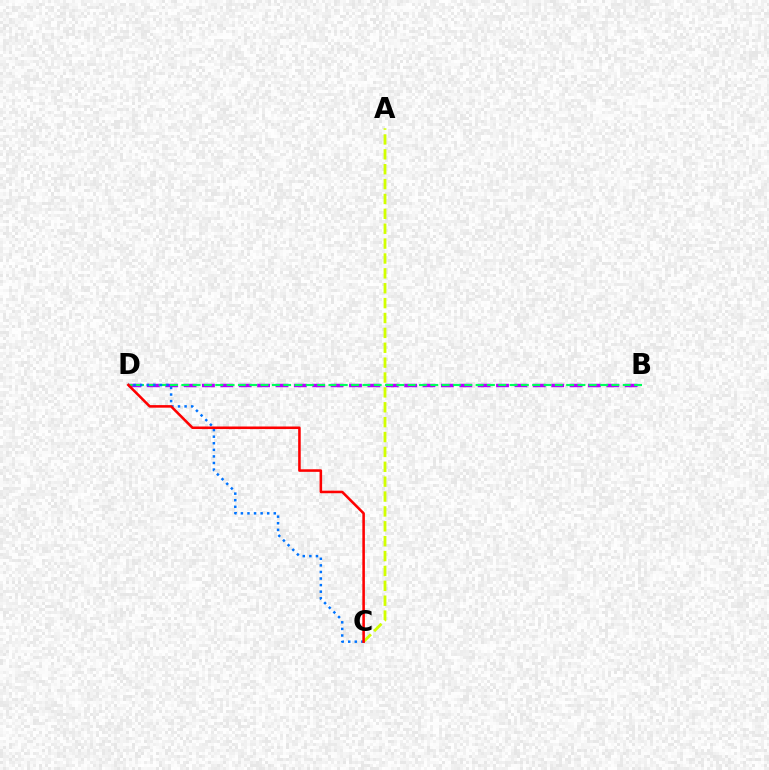{('B', 'D'): [{'color': '#b900ff', 'line_style': 'dashed', 'thickness': 2.5}, {'color': '#00ff5c', 'line_style': 'dashed', 'thickness': 1.54}], ('A', 'C'): [{'color': '#d1ff00', 'line_style': 'dashed', 'thickness': 2.02}], ('C', 'D'): [{'color': '#0074ff', 'line_style': 'dotted', 'thickness': 1.79}, {'color': '#ff0000', 'line_style': 'solid', 'thickness': 1.85}]}